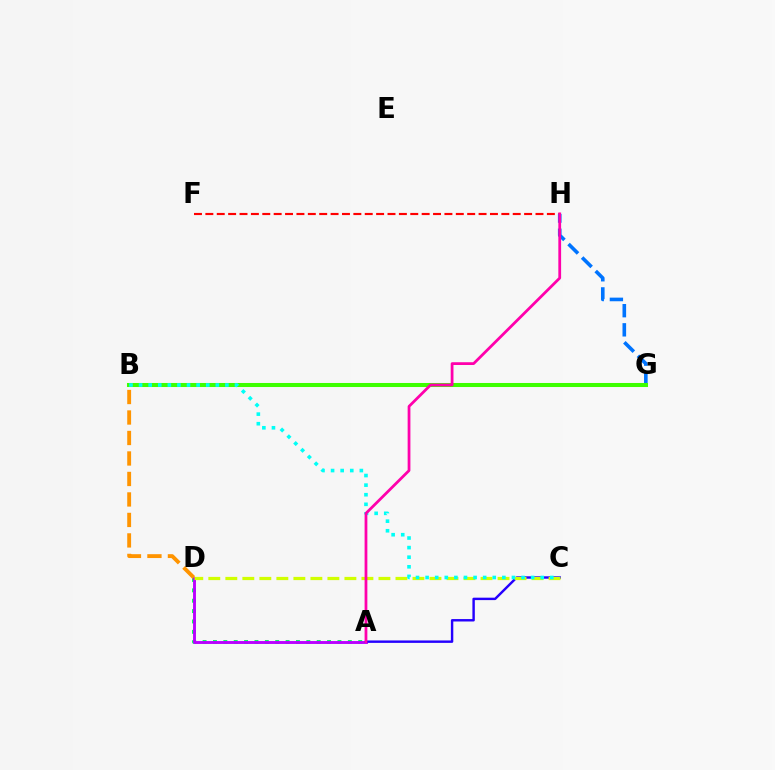{('F', 'H'): [{'color': '#ff0000', 'line_style': 'dashed', 'thickness': 1.55}], ('G', 'H'): [{'color': '#0074ff', 'line_style': 'dashed', 'thickness': 2.6}], ('A', 'D'): [{'color': '#00ff5c', 'line_style': 'dotted', 'thickness': 2.82}, {'color': '#b900ff', 'line_style': 'solid', 'thickness': 2.09}], ('B', 'G'): [{'color': '#3dff00', 'line_style': 'solid', 'thickness': 2.91}], ('A', 'C'): [{'color': '#2500ff', 'line_style': 'solid', 'thickness': 1.75}], ('C', 'D'): [{'color': '#d1ff00', 'line_style': 'dashed', 'thickness': 2.31}], ('B', 'C'): [{'color': '#00fff6', 'line_style': 'dotted', 'thickness': 2.61}], ('B', 'D'): [{'color': '#ff9400', 'line_style': 'dashed', 'thickness': 2.78}], ('A', 'H'): [{'color': '#ff00ac', 'line_style': 'solid', 'thickness': 1.99}]}